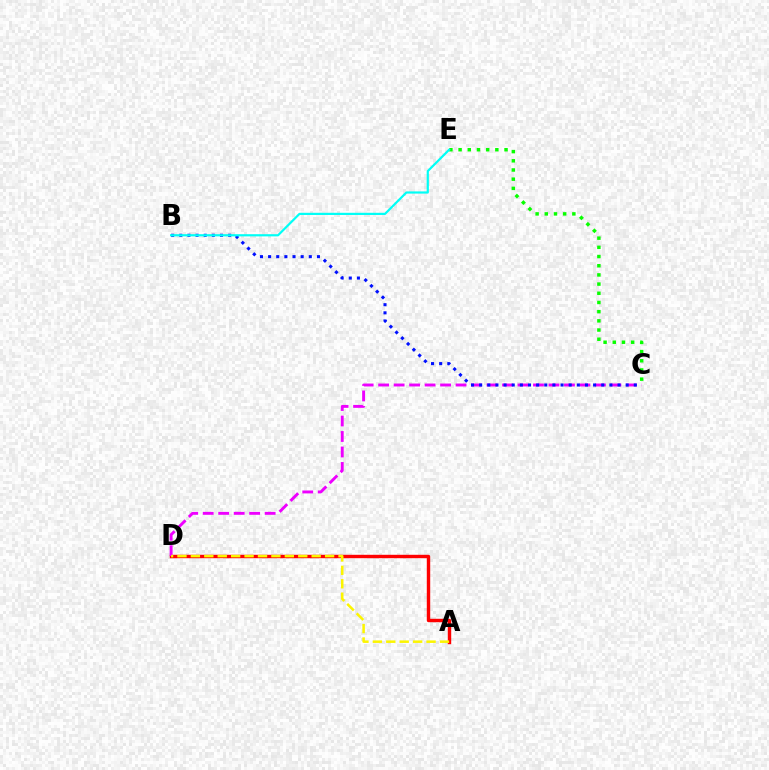{('A', 'D'): [{'color': '#ff0000', 'line_style': 'solid', 'thickness': 2.46}, {'color': '#fcf500', 'line_style': 'dashed', 'thickness': 1.82}], ('C', 'D'): [{'color': '#ee00ff', 'line_style': 'dashed', 'thickness': 2.1}], ('B', 'C'): [{'color': '#0010ff', 'line_style': 'dotted', 'thickness': 2.21}], ('C', 'E'): [{'color': '#08ff00', 'line_style': 'dotted', 'thickness': 2.5}], ('B', 'E'): [{'color': '#00fff6', 'line_style': 'solid', 'thickness': 1.58}]}